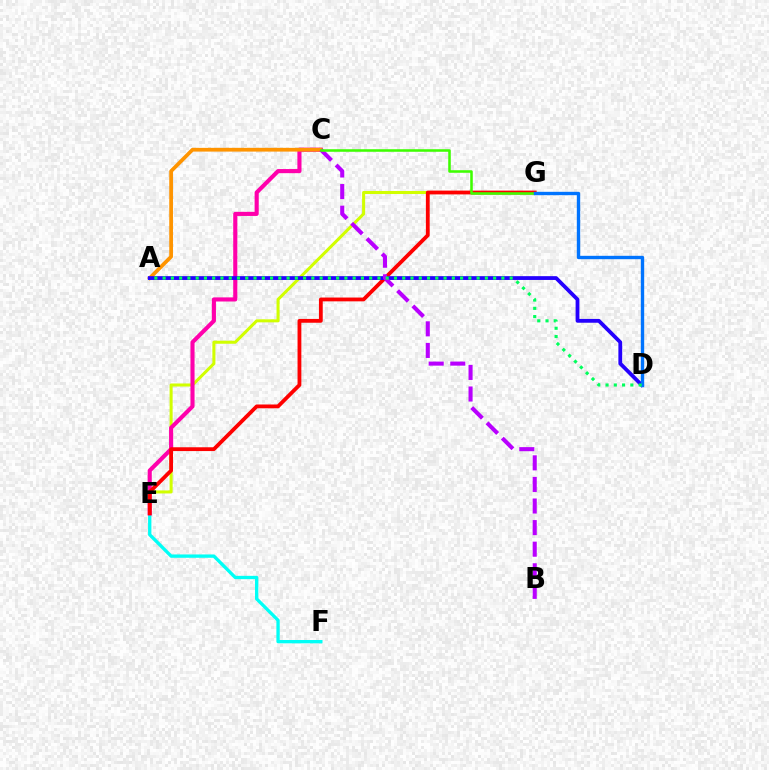{('E', 'G'): [{'color': '#d1ff00', 'line_style': 'solid', 'thickness': 2.19}, {'color': '#ff0000', 'line_style': 'solid', 'thickness': 2.74}], ('E', 'F'): [{'color': '#00fff6', 'line_style': 'solid', 'thickness': 2.39}], ('C', 'E'): [{'color': '#ff00ac', 'line_style': 'solid', 'thickness': 2.96}], ('A', 'C'): [{'color': '#ff9400', 'line_style': 'solid', 'thickness': 2.69}], ('A', 'D'): [{'color': '#2500ff', 'line_style': 'solid', 'thickness': 2.74}, {'color': '#00ff5c', 'line_style': 'dotted', 'thickness': 2.24}], ('B', 'C'): [{'color': '#b900ff', 'line_style': 'dashed', 'thickness': 2.93}], ('C', 'G'): [{'color': '#3dff00', 'line_style': 'solid', 'thickness': 1.83}], ('D', 'G'): [{'color': '#0074ff', 'line_style': 'solid', 'thickness': 2.43}]}